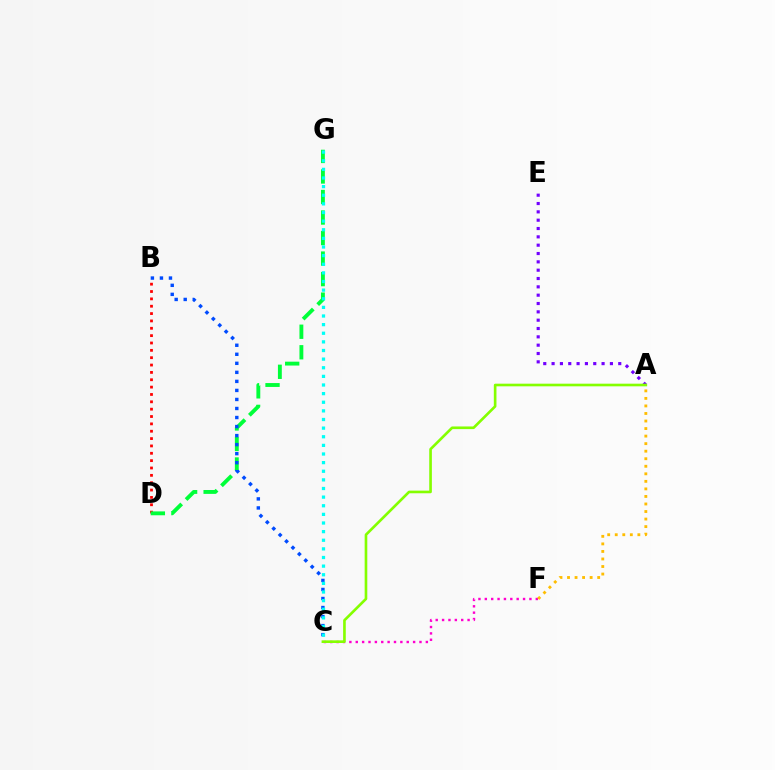{('B', 'D'): [{'color': '#ff0000', 'line_style': 'dotted', 'thickness': 2.0}], ('C', 'F'): [{'color': '#ff00cf', 'line_style': 'dotted', 'thickness': 1.73}], ('D', 'G'): [{'color': '#00ff39', 'line_style': 'dashed', 'thickness': 2.79}], ('B', 'C'): [{'color': '#004bff', 'line_style': 'dotted', 'thickness': 2.45}], ('A', 'E'): [{'color': '#7200ff', 'line_style': 'dotted', 'thickness': 2.26}], ('C', 'G'): [{'color': '#00fff6', 'line_style': 'dotted', 'thickness': 2.34}], ('A', 'C'): [{'color': '#84ff00', 'line_style': 'solid', 'thickness': 1.9}], ('A', 'F'): [{'color': '#ffbd00', 'line_style': 'dotted', 'thickness': 2.05}]}